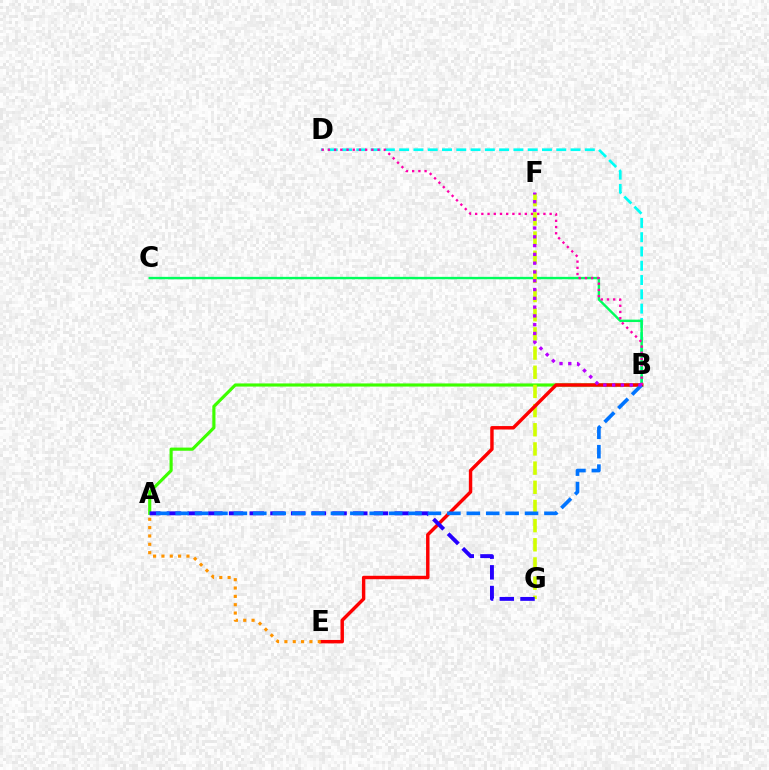{('A', 'B'): [{'color': '#3dff00', 'line_style': 'solid', 'thickness': 2.26}, {'color': '#0074ff', 'line_style': 'dashed', 'thickness': 2.64}], ('B', 'D'): [{'color': '#00fff6', 'line_style': 'dashed', 'thickness': 1.94}, {'color': '#ff00ac', 'line_style': 'dotted', 'thickness': 1.69}], ('B', 'C'): [{'color': '#00ff5c', 'line_style': 'solid', 'thickness': 1.73}], ('F', 'G'): [{'color': '#d1ff00', 'line_style': 'dashed', 'thickness': 2.6}], ('B', 'E'): [{'color': '#ff0000', 'line_style': 'solid', 'thickness': 2.47}], ('A', 'E'): [{'color': '#ff9400', 'line_style': 'dotted', 'thickness': 2.27}], ('A', 'G'): [{'color': '#2500ff', 'line_style': 'dashed', 'thickness': 2.81}], ('B', 'F'): [{'color': '#b900ff', 'line_style': 'dotted', 'thickness': 2.39}]}